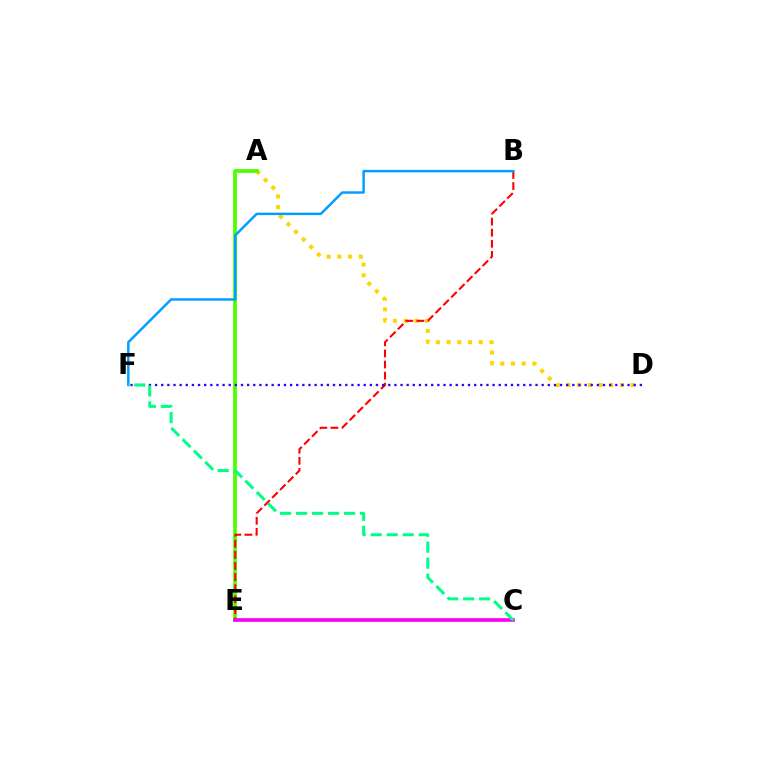{('A', 'D'): [{'color': '#ffd500', 'line_style': 'dotted', 'thickness': 2.91}], ('A', 'E'): [{'color': '#4fff00', 'line_style': 'solid', 'thickness': 2.72}], ('B', 'E'): [{'color': '#ff0000', 'line_style': 'dashed', 'thickness': 1.51}], ('C', 'E'): [{'color': '#ff00ed', 'line_style': 'solid', 'thickness': 2.65}], ('B', 'F'): [{'color': '#009eff', 'line_style': 'solid', 'thickness': 1.77}], ('D', 'F'): [{'color': '#3700ff', 'line_style': 'dotted', 'thickness': 1.67}], ('C', 'F'): [{'color': '#00ff86', 'line_style': 'dashed', 'thickness': 2.17}]}